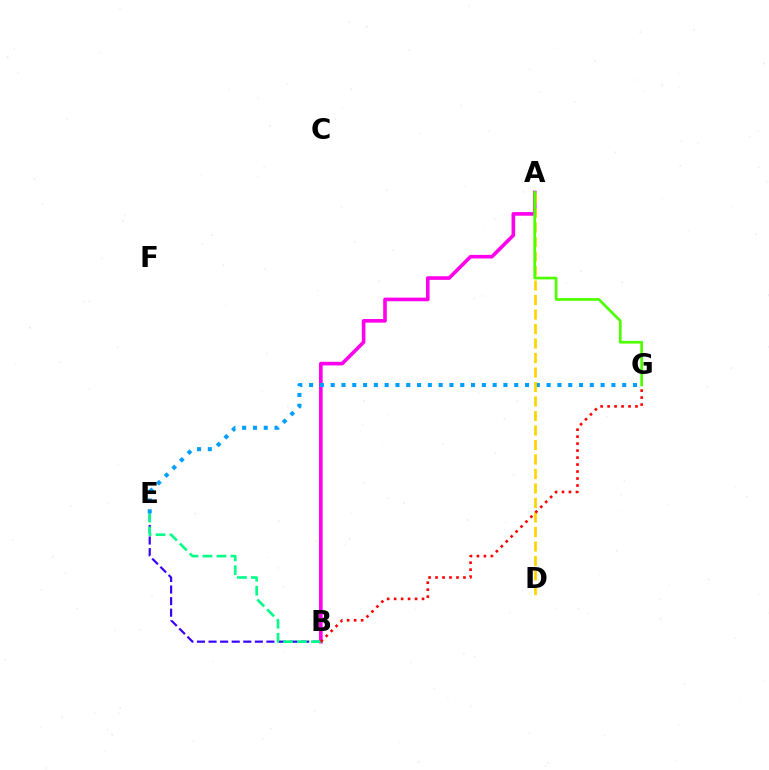{('B', 'E'): [{'color': '#3700ff', 'line_style': 'dashed', 'thickness': 1.57}, {'color': '#00ff86', 'line_style': 'dashed', 'thickness': 1.9}], ('A', 'B'): [{'color': '#ff00ed', 'line_style': 'solid', 'thickness': 2.61}], ('E', 'G'): [{'color': '#009eff', 'line_style': 'dotted', 'thickness': 2.93}], ('A', 'D'): [{'color': '#ffd500', 'line_style': 'dashed', 'thickness': 1.97}], ('B', 'G'): [{'color': '#ff0000', 'line_style': 'dotted', 'thickness': 1.9}], ('A', 'G'): [{'color': '#4fff00', 'line_style': 'solid', 'thickness': 1.96}]}